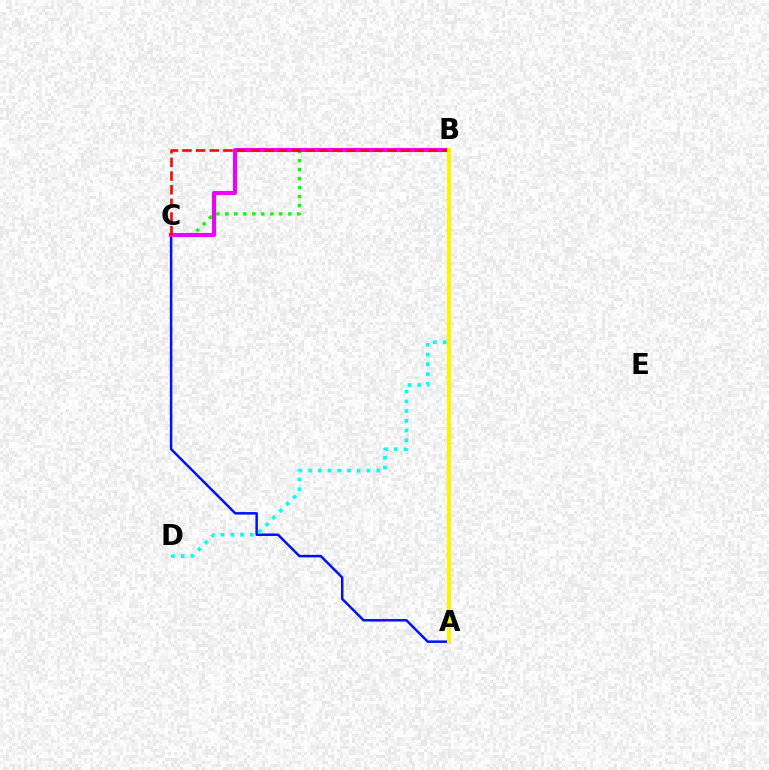{('A', 'C'): [{'color': '#0010ff', 'line_style': 'solid', 'thickness': 1.8}], ('B', 'C'): [{'color': '#08ff00', 'line_style': 'dotted', 'thickness': 2.44}, {'color': '#ee00ff', 'line_style': 'solid', 'thickness': 2.95}, {'color': '#ff0000', 'line_style': 'dashed', 'thickness': 1.86}], ('B', 'D'): [{'color': '#00fff6', 'line_style': 'dotted', 'thickness': 2.65}], ('A', 'B'): [{'color': '#fcf500', 'line_style': 'solid', 'thickness': 2.86}]}